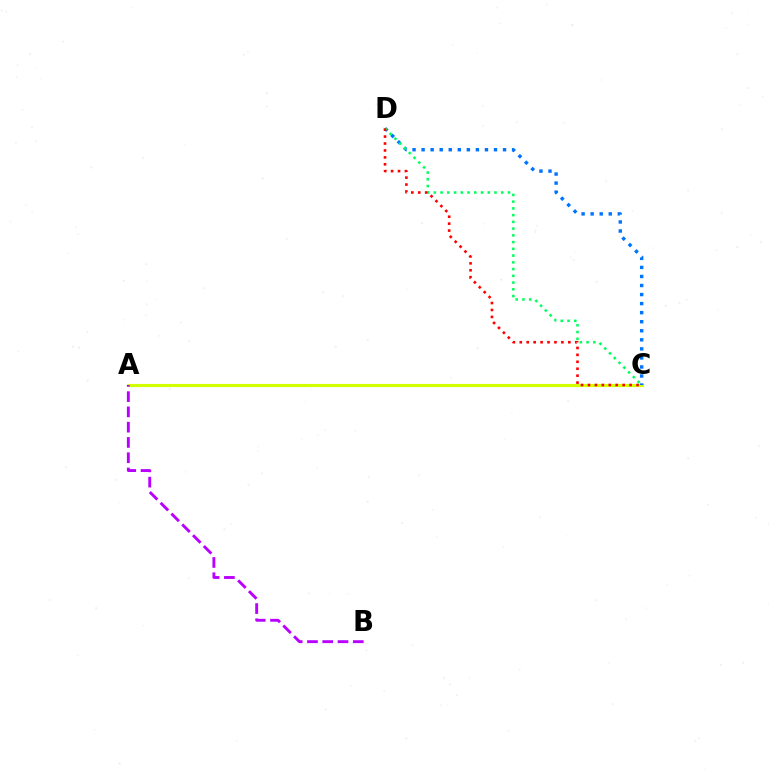{('A', 'C'): [{'color': '#d1ff00', 'line_style': 'solid', 'thickness': 2.26}], ('C', 'D'): [{'color': '#0074ff', 'line_style': 'dotted', 'thickness': 2.46}, {'color': '#00ff5c', 'line_style': 'dotted', 'thickness': 1.83}, {'color': '#ff0000', 'line_style': 'dotted', 'thickness': 1.88}], ('A', 'B'): [{'color': '#b900ff', 'line_style': 'dashed', 'thickness': 2.07}]}